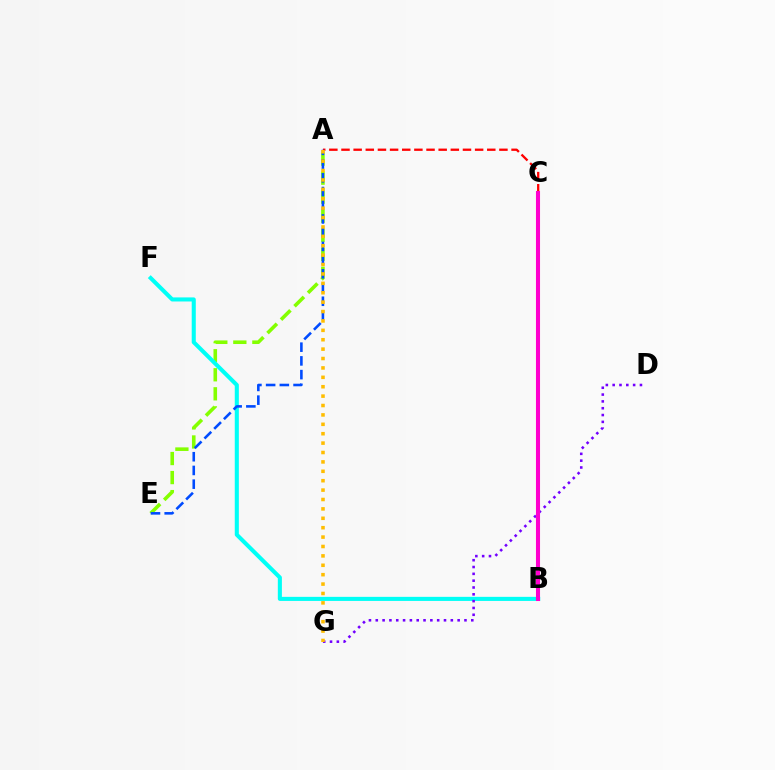{('A', 'E'): [{'color': '#84ff00', 'line_style': 'dashed', 'thickness': 2.59}, {'color': '#004bff', 'line_style': 'dashed', 'thickness': 1.86}], ('A', 'C'): [{'color': '#ff0000', 'line_style': 'dashed', 'thickness': 1.65}], ('B', 'F'): [{'color': '#00fff6', 'line_style': 'solid', 'thickness': 2.93}], ('D', 'G'): [{'color': '#7200ff', 'line_style': 'dotted', 'thickness': 1.85}], ('A', 'G'): [{'color': '#ffbd00', 'line_style': 'dotted', 'thickness': 2.55}], ('B', 'C'): [{'color': '#00ff39', 'line_style': 'dotted', 'thickness': 1.54}, {'color': '#ff00cf', 'line_style': 'solid', 'thickness': 2.93}]}